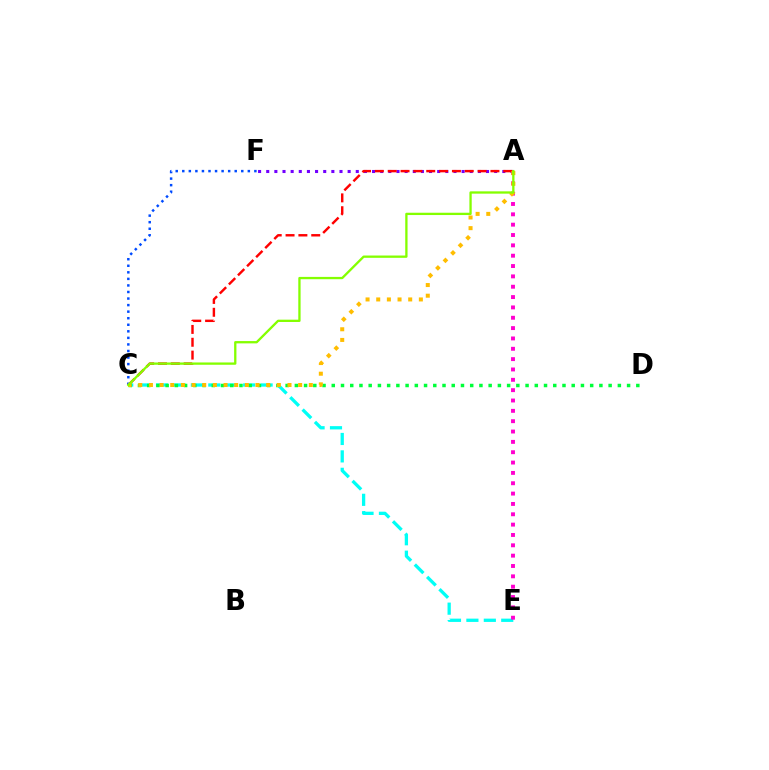{('C', 'F'): [{'color': '#004bff', 'line_style': 'dotted', 'thickness': 1.78}], ('C', 'E'): [{'color': '#00fff6', 'line_style': 'dashed', 'thickness': 2.37}], ('A', 'E'): [{'color': '#ff00cf', 'line_style': 'dotted', 'thickness': 2.81}], ('A', 'F'): [{'color': '#7200ff', 'line_style': 'dotted', 'thickness': 2.21}], ('A', 'C'): [{'color': '#ff0000', 'line_style': 'dashed', 'thickness': 1.74}, {'color': '#ffbd00', 'line_style': 'dotted', 'thickness': 2.9}, {'color': '#84ff00', 'line_style': 'solid', 'thickness': 1.66}], ('C', 'D'): [{'color': '#00ff39', 'line_style': 'dotted', 'thickness': 2.51}]}